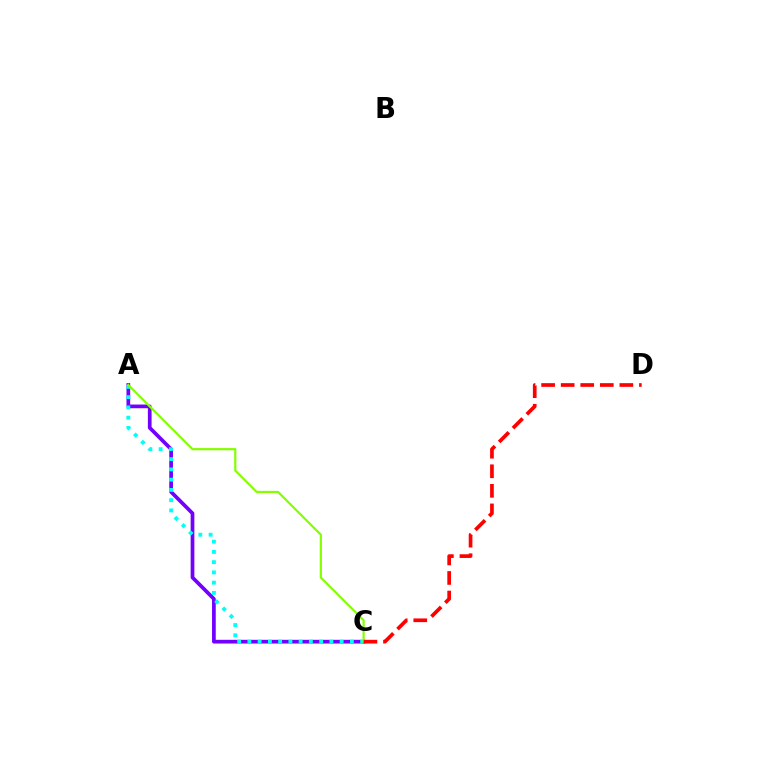{('A', 'C'): [{'color': '#7200ff', 'line_style': 'solid', 'thickness': 2.67}, {'color': '#00fff6', 'line_style': 'dotted', 'thickness': 2.78}, {'color': '#84ff00', 'line_style': 'solid', 'thickness': 1.58}], ('C', 'D'): [{'color': '#ff0000', 'line_style': 'dashed', 'thickness': 2.66}]}